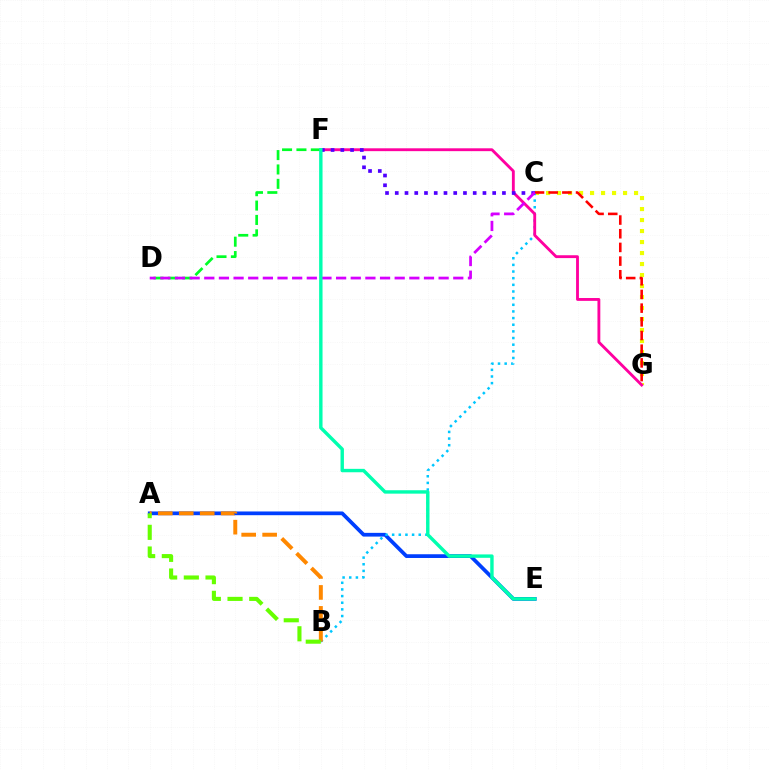{('D', 'F'): [{'color': '#00ff27', 'line_style': 'dashed', 'thickness': 1.95}], ('A', 'E'): [{'color': '#003fff', 'line_style': 'solid', 'thickness': 2.69}], ('C', 'G'): [{'color': '#eeff00', 'line_style': 'dotted', 'thickness': 2.99}, {'color': '#ff0000', 'line_style': 'dashed', 'thickness': 1.86}], ('B', 'C'): [{'color': '#00c7ff', 'line_style': 'dotted', 'thickness': 1.81}], ('F', 'G'): [{'color': '#ff00a0', 'line_style': 'solid', 'thickness': 2.05}], ('A', 'B'): [{'color': '#ff8800', 'line_style': 'dashed', 'thickness': 2.85}, {'color': '#66ff00', 'line_style': 'dashed', 'thickness': 2.95}], ('C', 'F'): [{'color': '#4f00ff', 'line_style': 'dotted', 'thickness': 2.65}], ('C', 'D'): [{'color': '#d600ff', 'line_style': 'dashed', 'thickness': 1.99}], ('E', 'F'): [{'color': '#00ffaf', 'line_style': 'solid', 'thickness': 2.45}]}